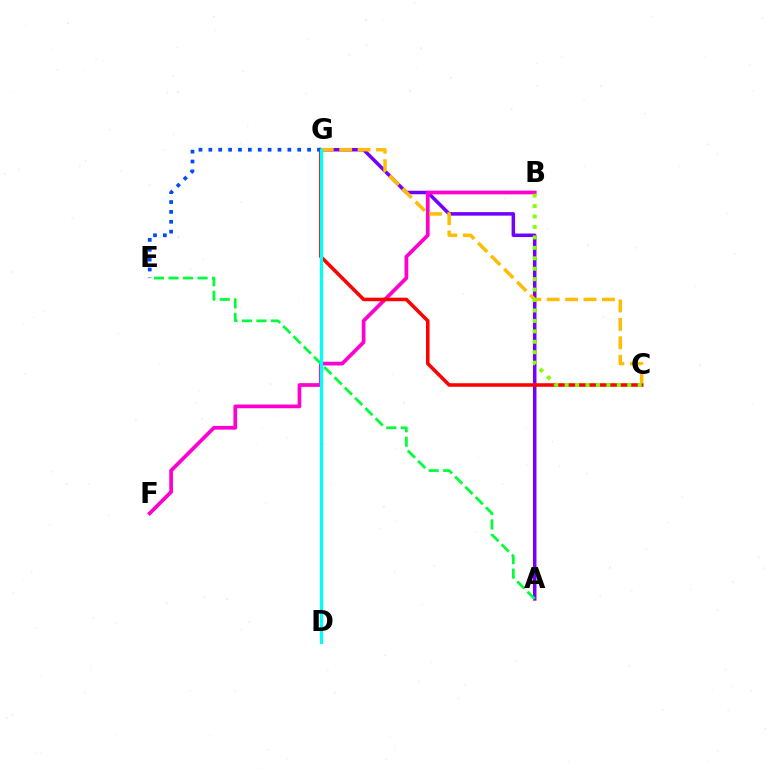{('A', 'G'): [{'color': '#7200ff', 'line_style': 'solid', 'thickness': 2.53}], ('B', 'F'): [{'color': '#ff00cf', 'line_style': 'solid', 'thickness': 2.68}], ('C', 'G'): [{'color': '#ff0000', 'line_style': 'solid', 'thickness': 2.56}, {'color': '#ffbd00', 'line_style': 'dashed', 'thickness': 2.5}], ('A', 'E'): [{'color': '#00ff39', 'line_style': 'dashed', 'thickness': 1.97}], ('E', 'G'): [{'color': '#004bff', 'line_style': 'dotted', 'thickness': 2.68}], ('B', 'C'): [{'color': '#84ff00', 'line_style': 'dotted', 'thickness': 2.84}], ('D', 'G'): [{'color': '#00fff6', 'line_style': 'solid', 'thickness': 2.33}]}